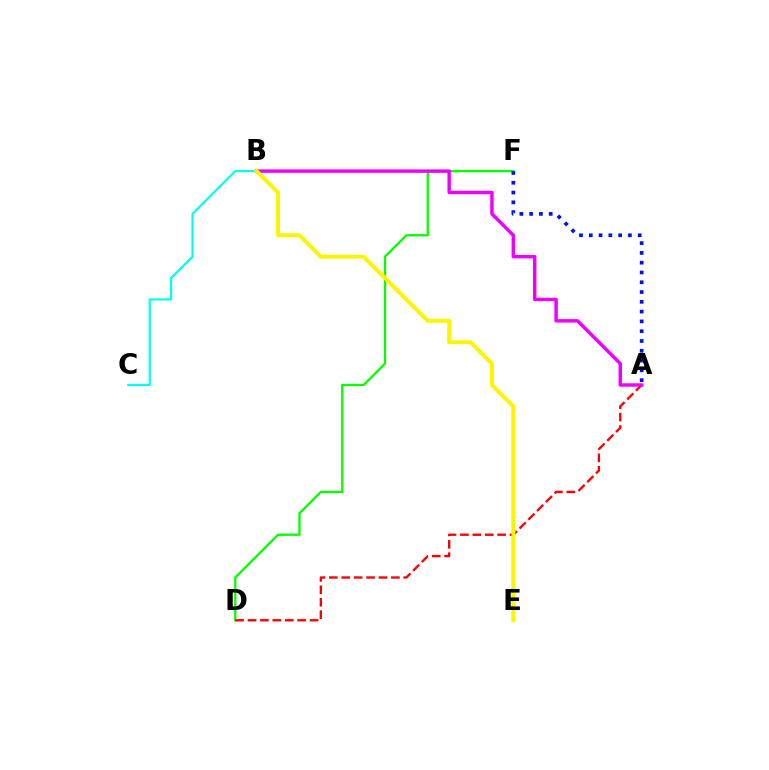{('B', 'C'): [{'color': '#00fff6', 'line_style': 'solid', 'thickness': 1.6}], ('D', 'F'): [{'color': '#08ff00', 'line_style': 'solid', 'thickness': 1.67}], ('A', 'D'): [{'color': '#ff0000', 'line_style': 'dashed', 'thickness': 1.69}], ('A', 'F'): [{'color': '#0010ff', 'line_style': 'dotted', 'thickness': 2.66}], ('A', 'B'): [{'color': '#ee00ff', 'line_style': 'solid', 'thickness': 2.48}], ('B', 'E'): [{'color': '#fcf500', 'line_style': 'solid', 'thickness': 2.86}]}